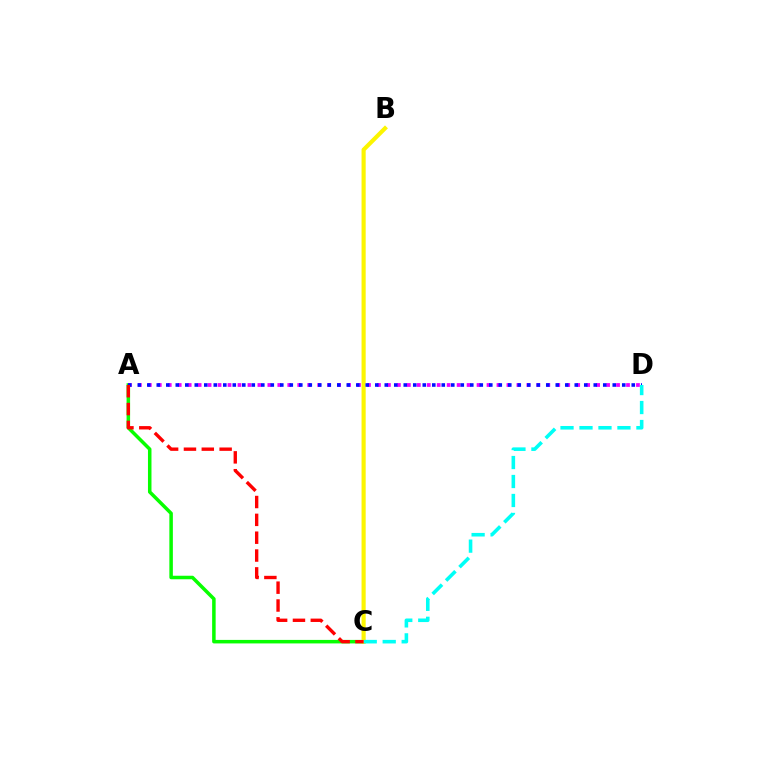{('A', 'C'): [{'color': '#08ff00', 'line_style': 'solid', 'thickness': 2.53}, {'color': '#ff0000', 'line_style': 'dashed', 'thickness': 2.42}], ('B', 'C'): [{'color': '#fcf500', 'line_style': 'solid', 'thickness': 2.98}], ('A', 'D'): [{'color': '#ee00ff', 'line_style': 'dotted', 'thickness': 2.71}, {'color': '#0010ff', 'line_style': 'dotted', 'thickness': 2.58}], ('C', 'D'): [{'color': '#00fff6', 'line_style': 'dashed', 'thickness': 2.58}]}